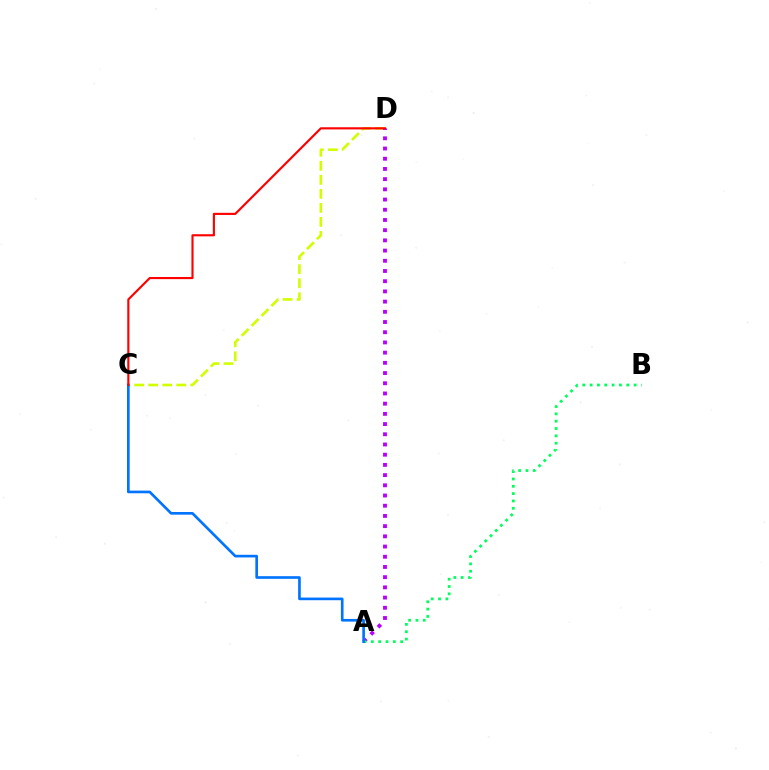{('C', 'D'): [{'color': '#d1ff00', 'line_style': 'dashed', 'thickness': 1.91}, {'color': '#ff0000', 'line_style': 'solid', 'thickness': 1.54}], ('A', 'D'): [{'color': '#b900ff', 'line_style': 'dotted', 'thickness': 2.77}], ('A', 'B'): [{'color': '#00ff5c', 'line_style': 'dotted', 'thickness': 1.99}], ('A', 'C'): [{'color': '#0074ff', 'line_style': 'solid', 'thickness': 1.91}]}